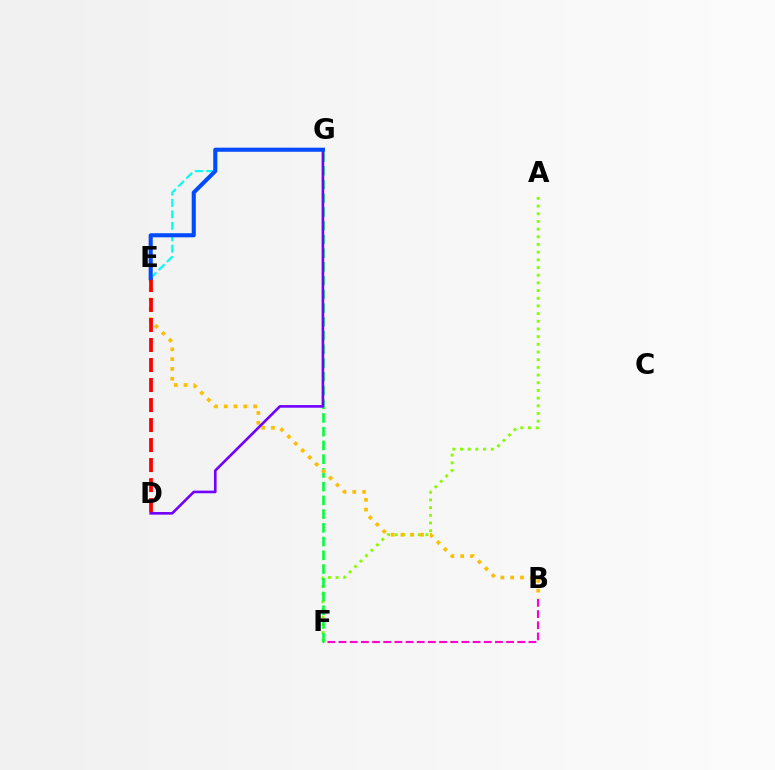{('A', 'F'): [{'color': '#84ff00', 'line_style': 'dotted', 'thickness': 2.09}], ('B', 'F'): [{'color': '#ff00cf', 'line_style': 'dashed', 'thickness': 1.52}], ('F', 'G'): [{'color': '#00ff39', 'line_style': 'dashed', 'thickness': 1.87}], ('B', 'E'): [{'color': '#ffbd00', 'line_style': 'dotted', 'thickness': 2.66}], ('E', 'G'): [{'color': '#00fff6', 'line_style': 'dashed', 'thickness': 1.55}, {'color': '#004bff', 'line_style': 'solid', 'thickness': 2.93}], ('D', 'G'): [{'color': '#7200ff', 'line_style': 'solid', 'thickness': 1.89}], ('D', 'E'): [{'color': '#ff0000', 'line_style': 'dashed', 'thickness': 2.72}]}